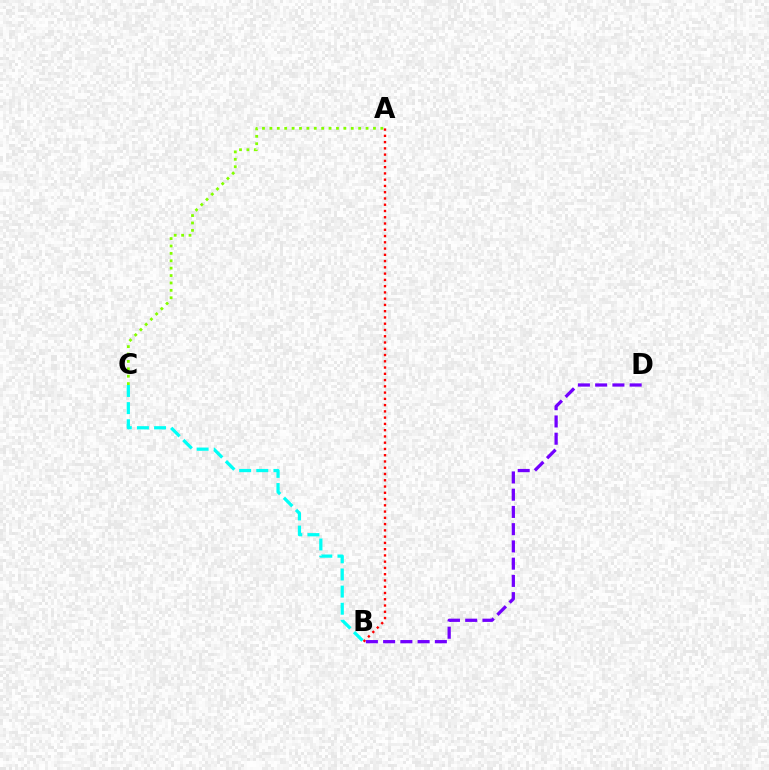{('A', 'C'): [{'color': '#84ff00', 'line_style': 'dotted', 'thickness': 2.01}], ('B', 'C'): [{'color': '#00fff6', 'line_style': 'dashed', 'thickness': 2.33}], ('A', 'B'): [{'color': '#ff0000', 'line_style': 'dotted', 'thickness': 1.7}], ('B', 'D'): [{'color': '#7200ff', 'line_style': 'dashed', 'thickness': 2.34}]}